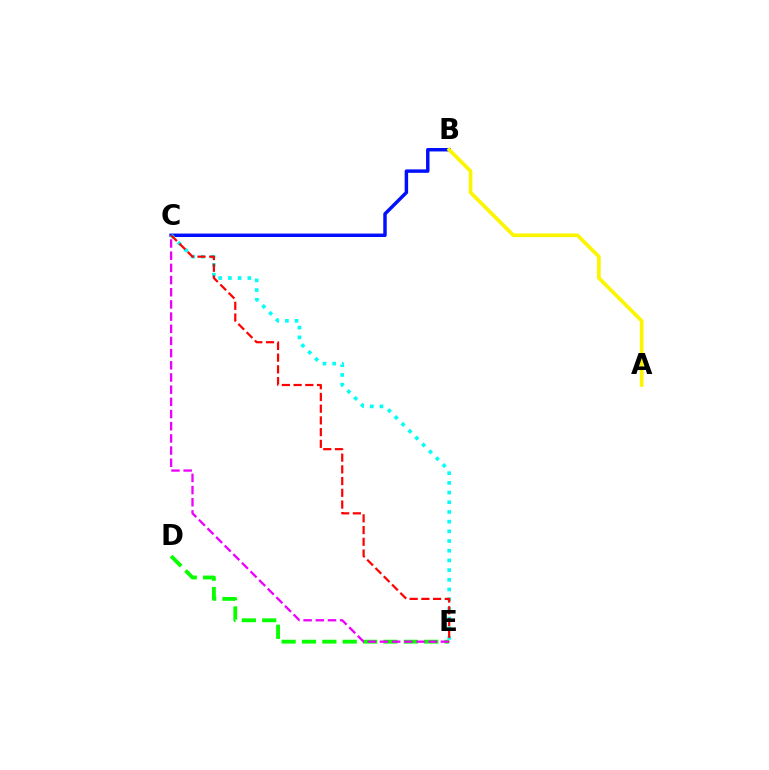{('B', 'C'): [{'color': '#0010ff', 'line_style': 'solid', 'thickness': 2.49}], ('D', 'E'): [{'color': '#08ff00', 'line_style': 'dashed', 'thickness': 2.77}], ('A', 'B'): [{'color': '#fcf500', 'line_style': 'solid', 'thickness': 2.64}], ('C', 'E'): [{'color': '#ee00ff', 'line_style': 'dashed', 'thickness': 1.65}, {'color': '#00fff6', 'line_style': 'dotted', 'thickness': 2.63}, {'color': '#ff0000', 'line_style': 'dashed', 'thickness': 1.59}]}